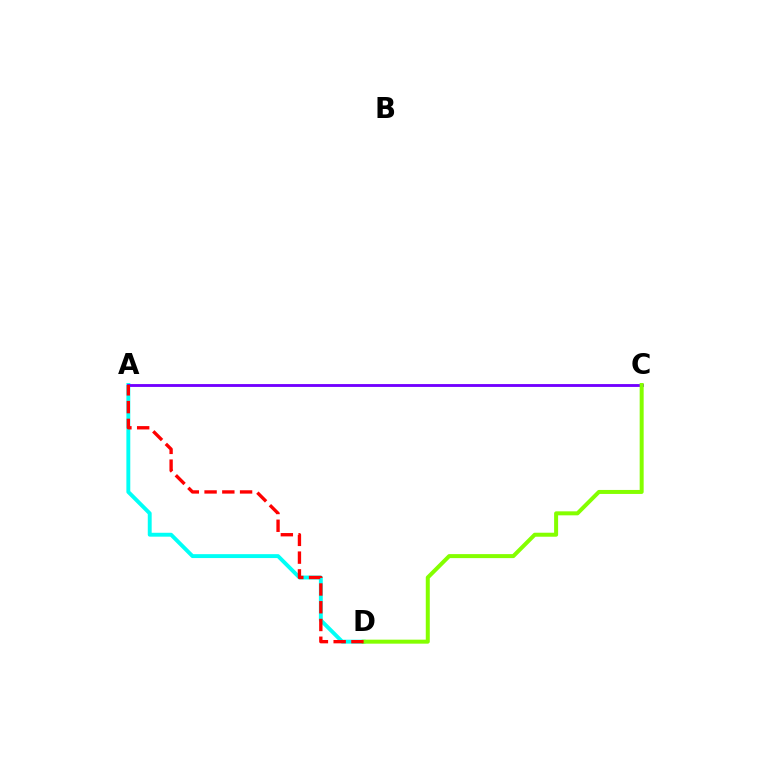{('A', 'D'): [{'color': '#00fff6', 'line_style': 'solid', 'thickness': 2.81}, {'color': '#ff0000', 'line_style': 'dashed', 'thickness': 2.41}], ('A', 'C'): [{'color': '#7200ff', 'line_style': 'solid', 'thickness': 2.05}], ('C', 'D'): [{'color': '#84ff00', 'line_style': 'solid', 'thickness': 2.88}]}